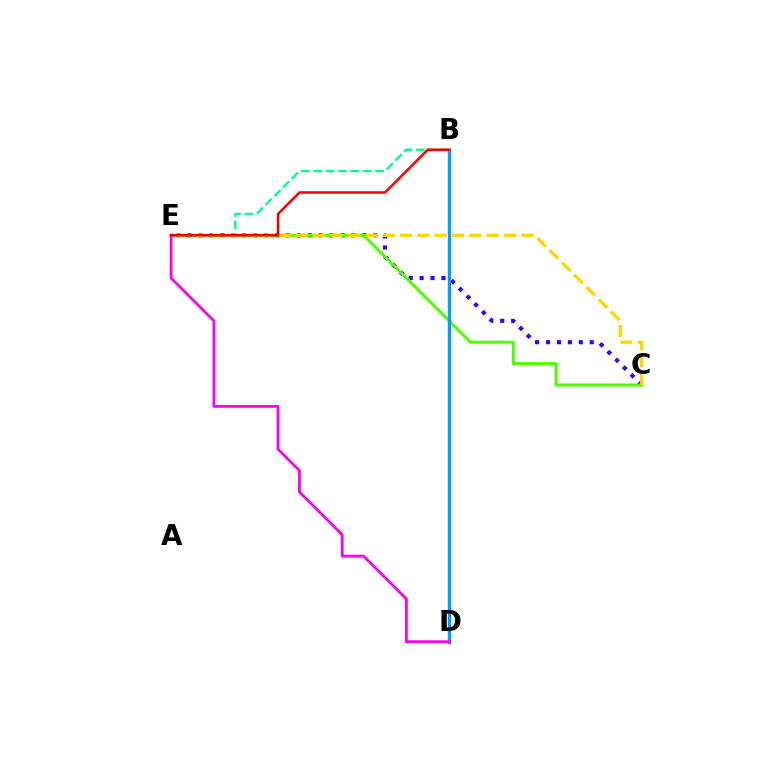{('C', 'E'): [{'color': '#3700ff', 'line_style': 'dotted', 'thickness': 2.97}, {'color': '#4fff00', 'line_style': 'solid', 'thickness': 2.19}, {'color': '#ffd500', 'line_style': 'dashed', 'thickness': 2.35}], ('B', 'E'): [{'color': '#00ff86', 'line_style': 'dashed', 'thickness': 1.68}, {'color': '#ff0000', 'line_style': 'solid', 'thickness': 1.83}], ('B', 'D'): [{'color': '#009eff', 'line_style': 'solid', 'thickness': 2.43}], ('D', 'E'): [{'color': '#ff00ed', 'line_style': 'solid', 'thickness': 2.01}]}